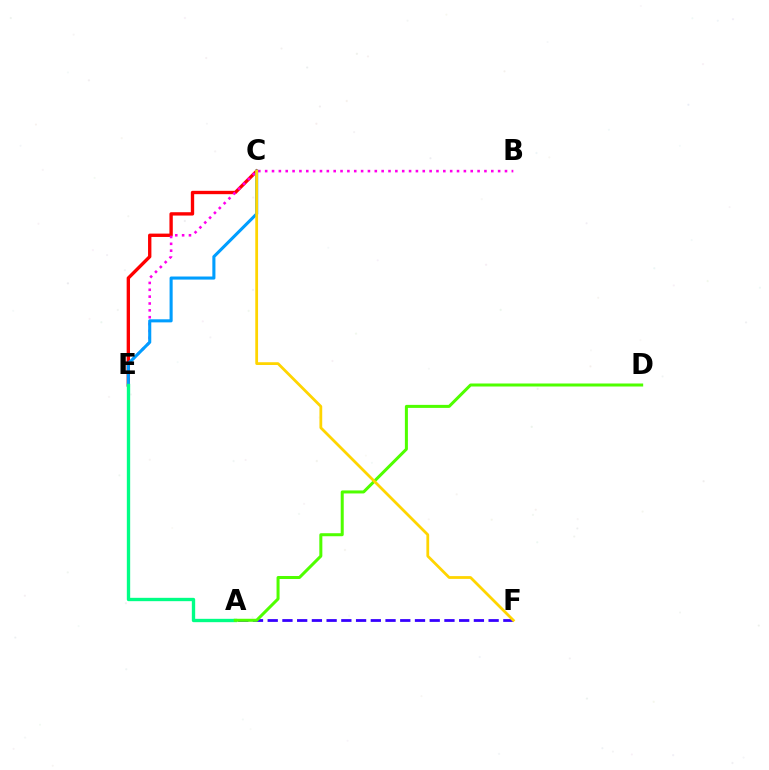{('C', 'E'): [{'color': '#ff0000', 'line_style': 'solid', 'thickness': 2.41}, {'color': '#009eff', 'line_style': 'solid', 'thickness': 2.22}], ('B', 'E'): [{'color': '#ff00ed', 'line_style': 'dotted', 'thickness': 1.86}], ('A', 'E'): [{'color': '#00ff86', 'line_style': 'solid', 'thickness': 2.41}], ('A', 'F'): [{'color': '#3700ff', 'line_style': 'dashed', 'thickness': 2.0}], ('A', 'D'): [{'color': '#4fff00', 'line_style': 'solid', 'thickness': 2.17}], ('C', 'F'): [{'color': '#ffd500', 'line_style': 'solid', 'thickness': 1.99}]}